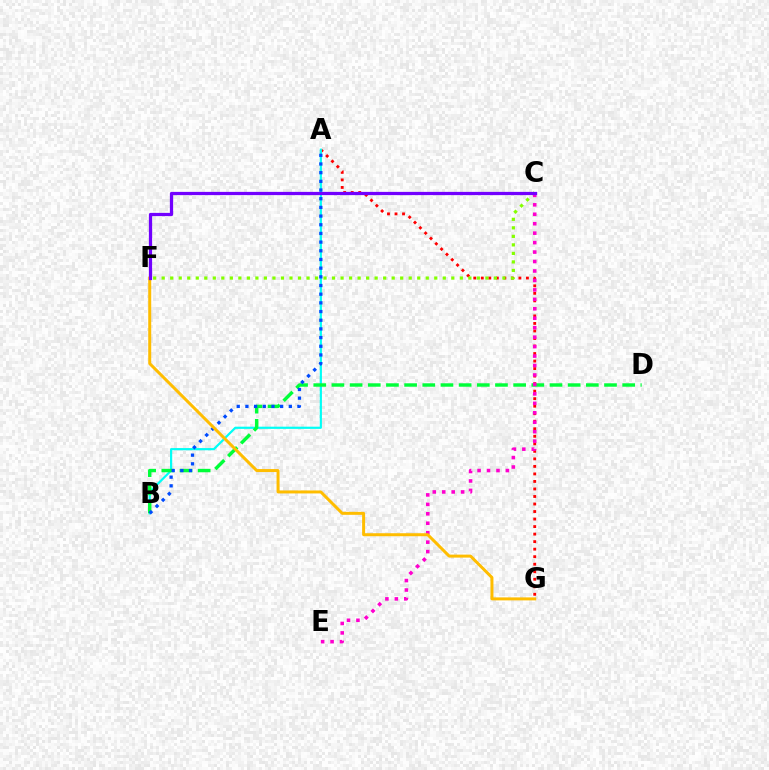{('A', 'G'): [{'color': '#ff0000', 'line_style': 'dotted', 'thickness': 2.04}], ('C', 'F'): [{'color': '#84ff00', 'line_style': 'dotted', 'thickness': 2.31}, {'color': '#7200ff', 'line_style': 'solid', 'thickness': 2.34}], ('A', 'B'): [{'color': '#00fff6', 'line_style': 'solid', 'thickness': 1.58}, {'color': '#004bff', 'line_style': 'dotted', 'thickness': 2.36}], ('B', 'D'): [{'color': '#00ff39', 'line_style': 'dashed', 'thickness': 2.47}], ('C', 'E'): [{'color': '#ff00cf', 'line_style': 'dotted', 'thickness': 2.57}], ('F', 'G'): [{'color': '#ffbd00', 'line_style': 'solid', 'thickness': 2.15}]}